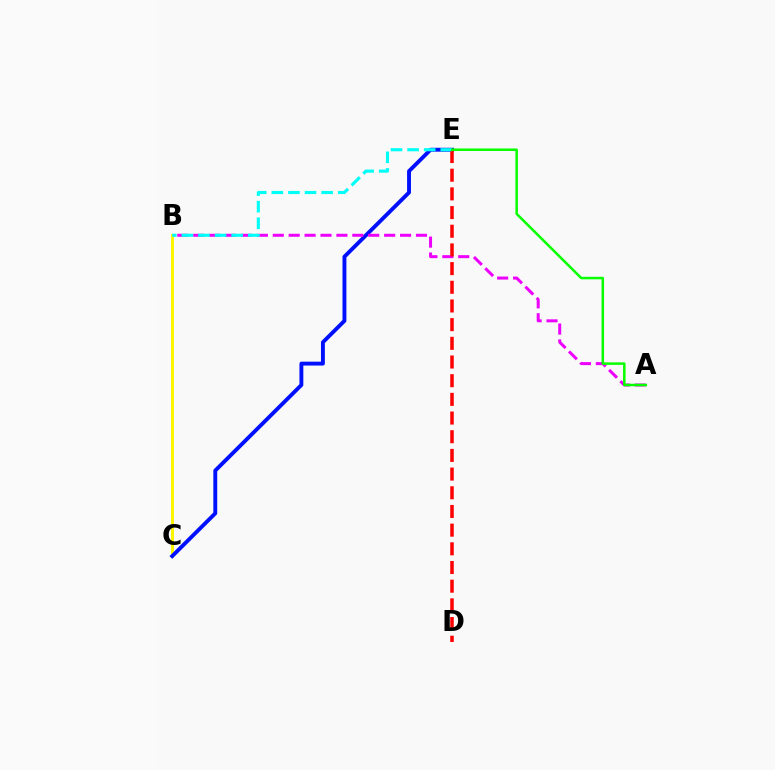{('B', 'C'): [{'color': '#fcf500', 'line_style': 'solid', 'thickness': 2.15}], ('C', 'E'): [{'color': '#0010ff', 'line_style': 'solid', 'thickness': 2.8}], ('A', 'B'): [{'color': '#ee00ff', 'line_style': 'dashed', 'thickness': 2.16}], ('D', 'E'): [{'color': '#ff0000', 'line_style': 'dashed', 'thickness': 2.54}], ('B', 'E'): [{'color': '#00fff6', 'line_style': 'dashed', 'thickness': 2.25}], ('A', 'E'): [{'color': '#08ff00', 'line_style': 'solid', 'thickness': 1.81}]}